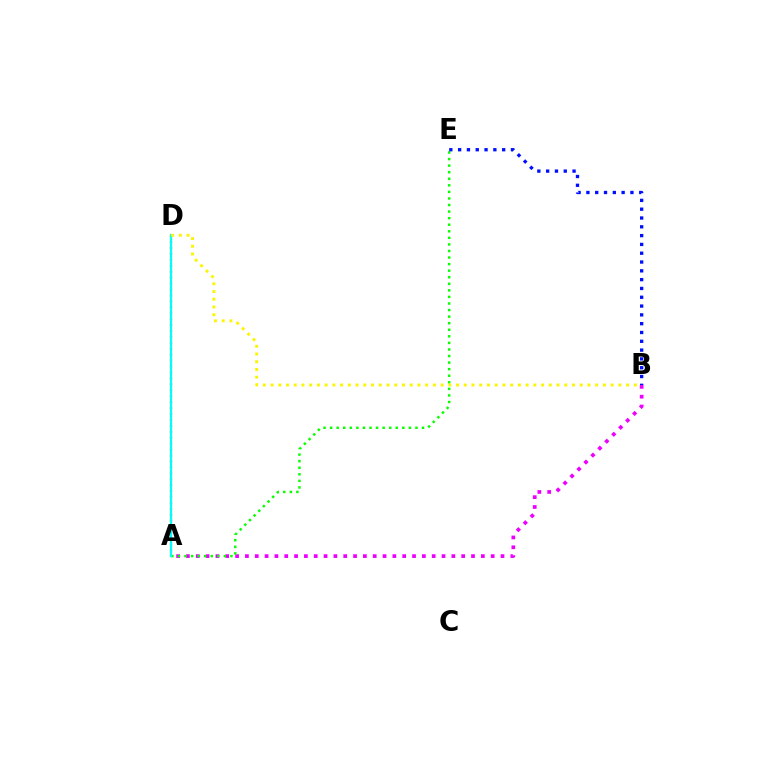{('A', 'D'): [{'color': '#ff0000', 'line_style': 'dotted', 'thickness': 1.61}, {'color': '#00fff6', 'line_style': 'solid', 'thickness': 1.59}], ('A', 'B'): [{'color': '#ee00ff', 'line_style': 'dotted', 'thickness': 2.67}], ('A', 'E'): [{'color': '#08ff00', 'line_style': 'dotted', 'thickness': 1.78}], ('B', 'D'): [{'color': '#fcf500', 'line_style': 'dotted', 'thickness': 2.1}], ('B', 'E'): [{'color': '#0010ff', 'line_style': 'dotted', 'thickness': 2.39}]}